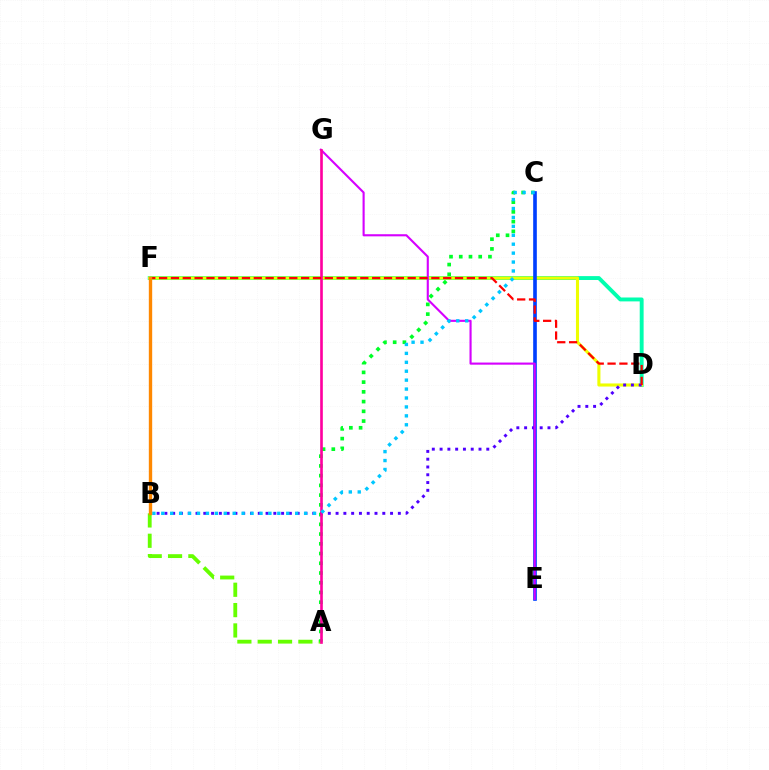{('A', 'B'): [{'color': '#66ff00', 'line_style': 'dashed', 'thickness': 2.76}], ('A', 'C'): [{'color': '#00ff27', 'line_style': 'dotted', 'thickness': 2.65}], ('D', 'F'): [{'color': '#00ffaf', 'line_style': 'solid', 'thickness': 2.81}, {'color': '#eeff00', 'line_style': 'solid', 'thickness': 2.23}, {'color': '#ff0000', 'line_style': 'dashed', 'thickness': 1.61}], ('C', 'E'): [{'color': '#003fff', 'line_style': 'solid', 'thickness': 2.62}], ('B', 'D'): [{'color': '#4f00ff', 'line_style': 'dotted', 'thickness': 2.11}], ('E', 'G'): [{'color': '#d600ff', 'line_style': 'solid', 'thickness': 1.52}], ('A', 'G'): [{'color': '#ff00a0', 'line_style': 'solid', 'thickness': 1.91}], ('B', 'C'): [{'color': '#00c7ff', 'line_style': 'dotted', 'thickness': 2.43}], ('B', 'F'): [{'color': '#ff8800', 'line_style': 'solid', 'thickness': 2.42}]}